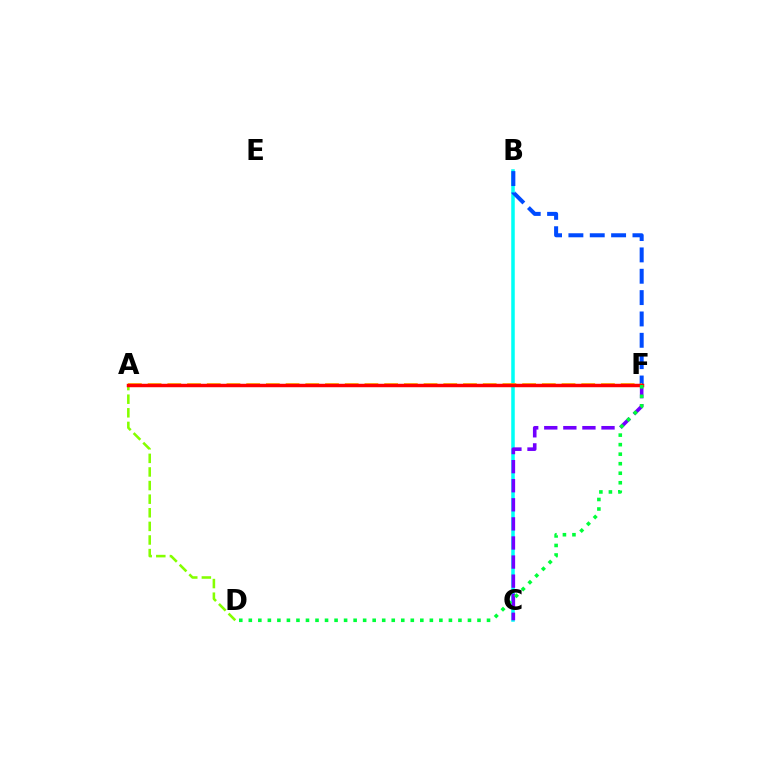{('B', 'C'): [{'color': '#00fff6', 'line_style': 'solid', 'thickness': 2.54}], ('C', 'F'): [{'color': '#7200ff', 'line_style': 'dashed', 'thickness': 2.59}], ('B', 'F'): [{'color': '#004bff', 'line_style': 'dashed', 'thickness': 2.9}], ('A', 'F'): [{'color': '#ffbd00', 'line_style': 'dashed', 'thickness': 2.68}, {'color': '#ff00cf', 'line_style': 'solid', 'thickness': 1.84}, {'color': '#ff0000', 'line_style': 'solid', 'thickness': 2.49}], ('A', 'D'): [{'color': '#84ff00', 'line_style': 'dashed', 'thickness': 1.85}], ('D', 'F'): [{'color': '#00ff39', 'line_style': 'dotted', 'thickness': 2.59}]}